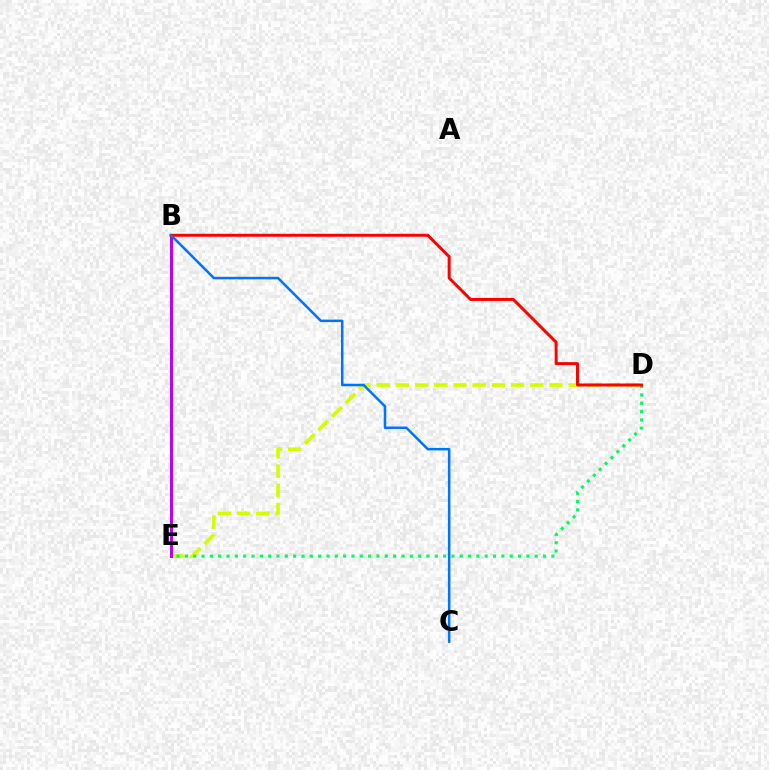{('D', 'E'): [{'color': '#d1ff00', 'line_style': 'dashed', 'thickness': 2.61}, {'color': '#00ff5c', 'line_style': 'dotted', 'thickness': 2.26}], ('B', 'E'): [{'color': '#b900ff', 'line_style': 'solid', 'thickness': 2.17}], ('B', 'D'): [{'color': '#ff0000', 'line_style': 'solid', 'thickness': 2.14}], ('B', 'C'): [{'color': '#0074ff', 'line_style': 'solid', 'thickness': 1.81}]}